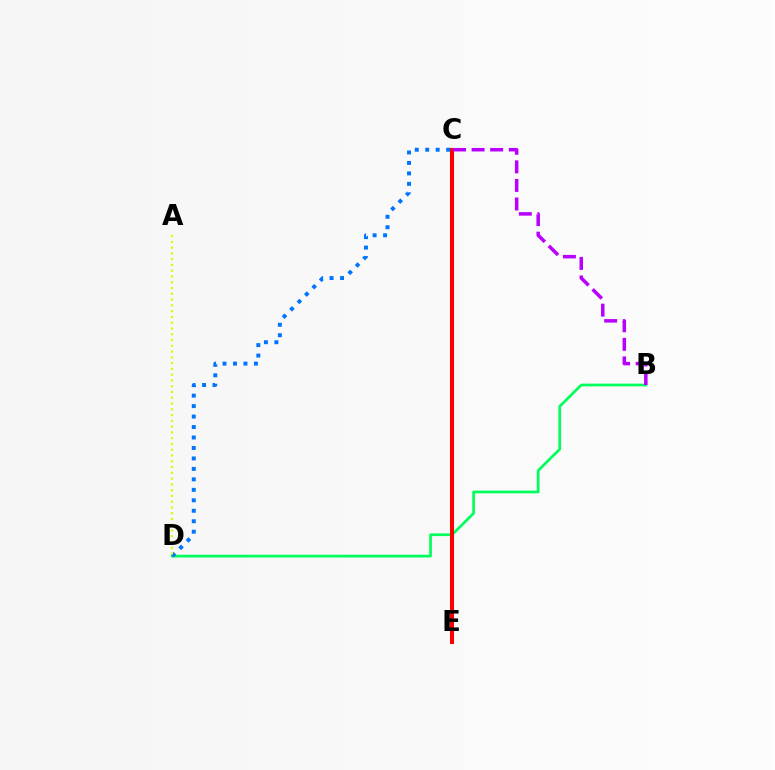{('B', 'D'): [{'color': '#00ff5c', 'line_style': 'solid', 'thickness': 1.96}], ('C', 'E'): [{'color': '#ff0000', 'line_style': 'solid', 'thickness': 2.91}], ('C', 'D'): [{'color': '#0074ff', 'line_style': 'dotted', 'thickness': 2.84}], ('A', 'D'): [{'color': '#d1ff00', 'line_style': 'dotted', 'thickness': 1.57}], ('B', 'C'): [{'color': '#b900ff', 'line_style': 'dashed', 'thickness': 2.52}]}